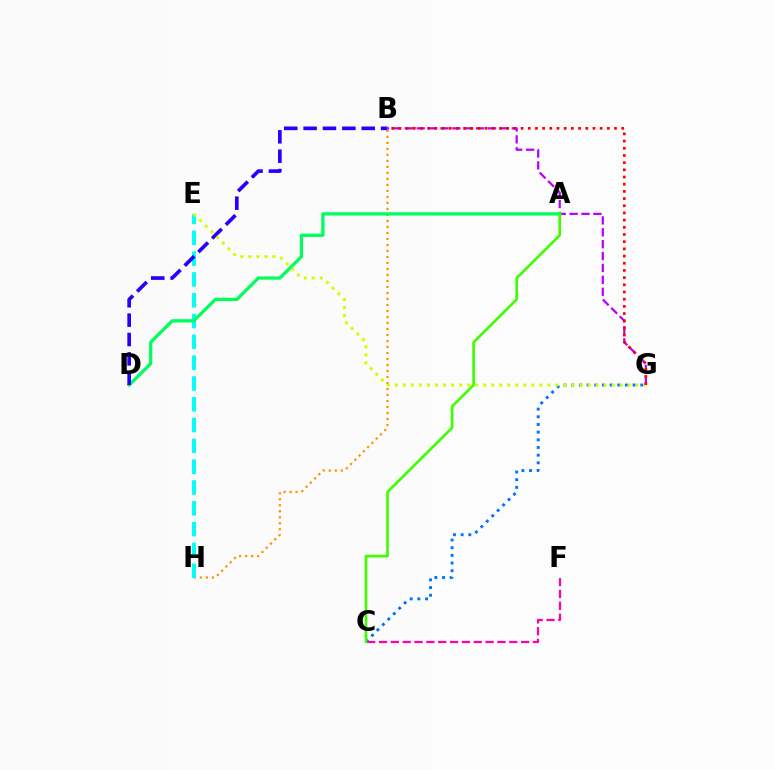{('B', 'H'): [{'color': '#ff9400', 'line_style': 'dotted', 'thickness': 1.63}], ('B', 'G'): [{'color': '#b900ff', 'line_style': 'dashed', 'thickness': 1.62}, {'color': '#ff0000', 'line_style': 'dotted', 'thickness': 1.95}], ('E', 'H'): [{'color': '#00fff6', 'line_style': 'dashed', 'thickness': 2.83}], ('C', 'F'): [{'color': '#ff00ac', 'line_style': 'dashed', 'thickness': 1.61}], ('A', 'D'): [{'color': '#00ff5c', 'line_style': 'solid', 'thickness': 2.35}], ('B', 'D'): [{'color': '#2500ff', 'line_style': 'dashed', 'thickness': 2.63}], ('C', 'G'): [{'color': '#0074ff', 'line_style': 'dotted', 'thickness': 2.09}], ('E', 'G'): [{'color': '#d1ff00', 'line_style': 'dotted', 'thickness': 2.18}], ('A', 'C'): [{'color': '#3dff00', 'line_style': 'solid', 'thickness': 1.91}]}